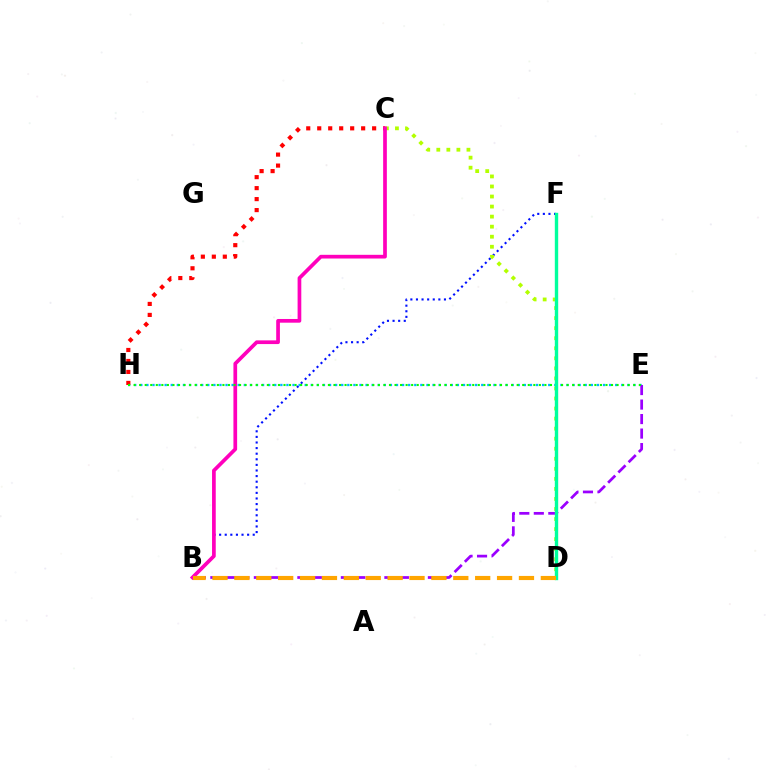{('B', 'F'): [{'color': '#0010ff', 'line_style': 'dotted', 'thickness': 1.52}], ('E', 'H'): [{'color': '#00b5ff', 'line_style': 'dotted', 'thickness': 1.65}, {'color': '#08ff00', 'line_style': 'dotted', 'thickness': 1.51}], ('C', 'D'): [{'color': '#b3ff00', 'line_style': 'dotted', 'thickness': 2.73}], ('C', 'H'): [{'color': '#ff0000', 'line_style': 'dotted', 'thickness': 2.98}], ('B', 'C'): [{'color': '#ff00bd', 'line_style': 'solid', 'thickness': 2.67}], ('B', 'E'): [{'color': '#9b00ff', 'line_style': 'dashed', 'thickness': 1.97}], ('D', 'F'): [{'color': '#00ff9d', 'line_style': 'solid', 'thickness': 2.43}], ('B', 'D'): [{'color': '#ffa500', 'line_style': 'dashed', 'thickness': 2.97}]}